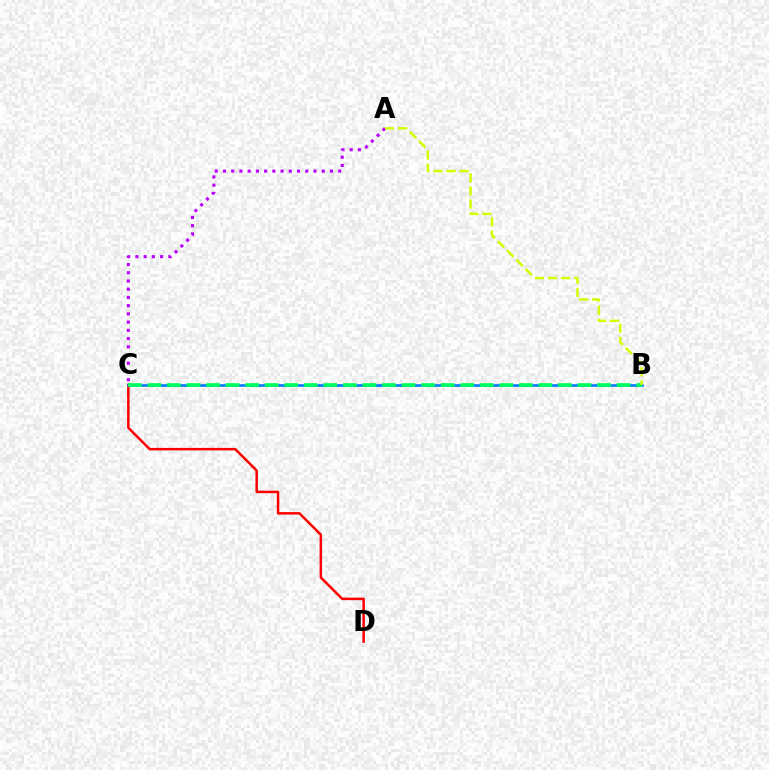{('C', 'D'): [{'color': '#ff0000', 'line_style': 'solid', 'thickness': 1.8}], ('B', 'C'): [{'color': '#0074ff', 'line_style': 'solid', 'thickness': 1.82}, {'color': '#00ff5c', 'line_style': 'dashed', 'thickness': 2.66}], ('A', 'C'): [{'color': '#b900ff', 'line_style': 'dotted', 'thickness': 2.24}], ('A', 'B'): [{'color': '#d1ff00', 'line_style': 'dashed', 'thickness': 1.78}]}